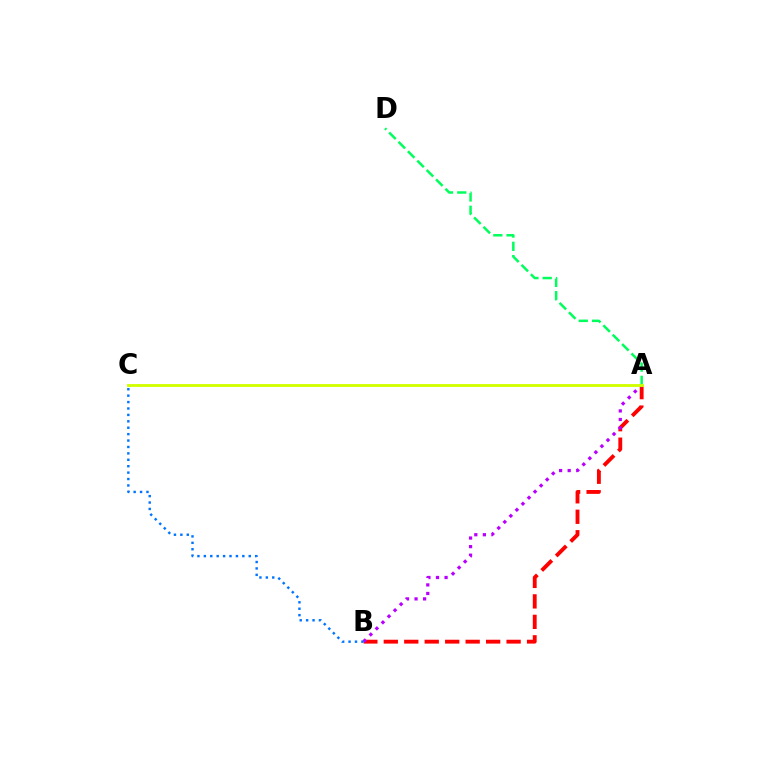{('A', 'B'): [{'color': '#ff0000', 'line_style': 'dashed', 'thickness': 2.78}, {'color': '#b900ff', 'line_style': 'dotted', 'thickness': 2.33}], ('A', 'D'): [{'color': '#00ff5c', 'line_style': 'dashed', 'thickness': 1.8}], ('A', 'C'): [{'color': '#d1ff00', 'line_style': 'solid', 'thickness': 2.06}], ('B', 'C'): [{'color': '#0074ff', 'line_style': 'dotted', 'thickness': 1.74}]}